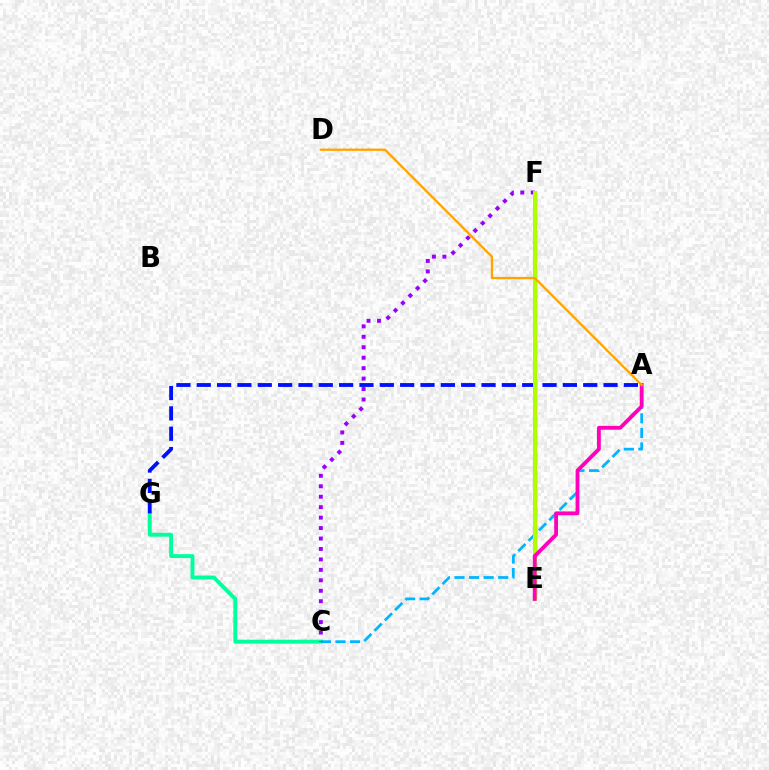{('C', 'G'): [{'color': '#00ff9d', 'line_style': 'solid', 'thickness': 2.8}], ('E', 'F'): [{'color': '#ff0000', 'line_style': 'solid', 'thickness': 2.82}, {'color': '#08ff00', 'line_style': 'dashed', 'thickness': 2.51}, {'color': '#b3ff00', 'line_style': 'solid', 'thickness': 2.82}], ('A', 'C'): [{'color': '#00b5ff', 'line_style': 'dashed', 'thickness': 1.98}], ('A', 'G'): [{'color': '#0010ff', 'line_style': 'dashed', 'thickness': 2.76}], ('C', 'F'): [{'color': '#9b00ff', 'line_style': 'dotted', 'thickness': 2.84}], ('A', 'E'): [{'color': '#ff00bd', 'line_style': 'solid', 'thickness': 2.76}], ('A', 'D'): [{'color': '#ffa500', 'line_style': 'solid', 'thickness': 1.66}]}